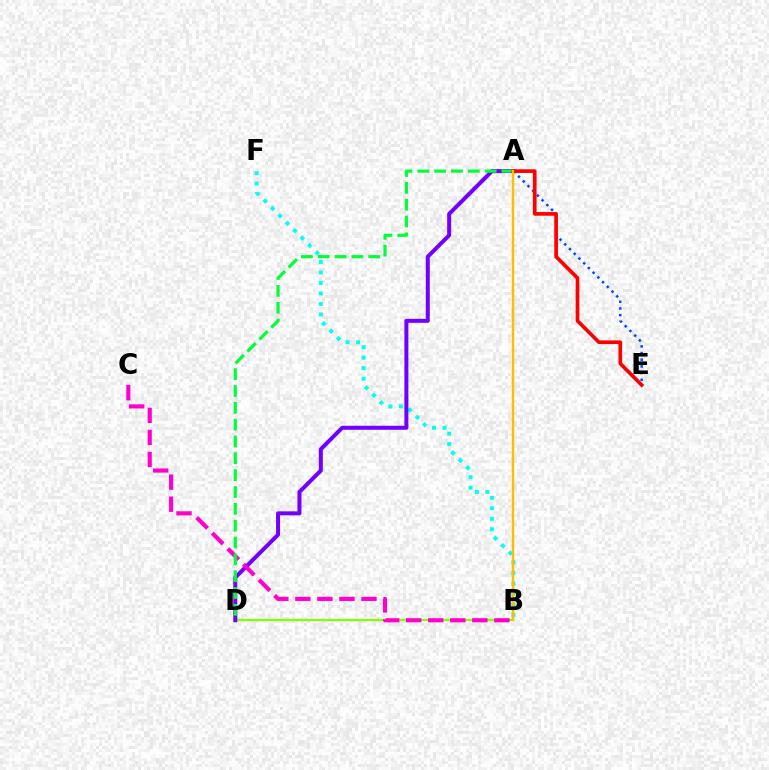{('B', 'F'): [{'color': '#00fff6', 'line_style': 'dotted', 'thickness': 2.85}], ('B', 'D'): [{'color': '#84ff00', 'line_style': 'solid', 'thickness': 1.6}], ('A', 'D'): [{'color': '#7200ff', 'line_style': 'solid', 'thickness': 2.88}, {'color': '#00ff39', 'line_style': 'dashed', 'thickness': 2.29}], ('B', 'C'): [{'color': '#ff00cf', 'line_style': 'dashed', 'thickness': 2.99}], ('A', 'E'): [{'color': '#004bff', 'line_style': 'dotted', 'thickness': 1.82}, {'color': '#ff0000', 'line_style': 'solid', 'thickness': 2.66}], ('A', 'B'): [{'color': '#ffbd00', 'line_style': 'solid', 'thickness': 1.73}]}